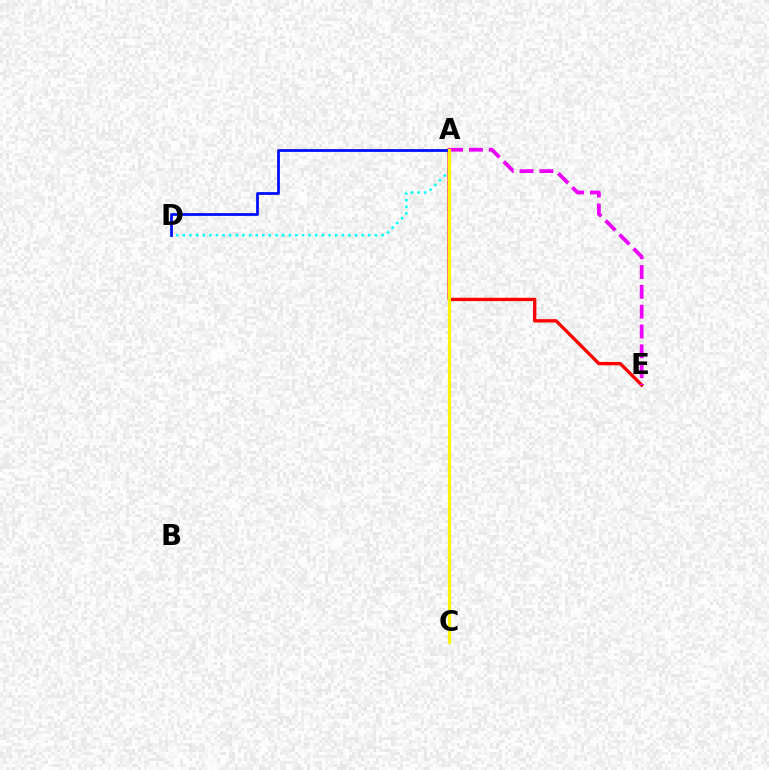{('A', 'E'): [{'color': '#ff0000', 'line_style': 'solid', 'thickness': 2.4}, {'color': '#ee00ff', 'line_style': 'dashed', 'thickness': 2.69}], ('A', 'D'): [{'color': '#00fff6', 'line_style': 'dotted', 'thickness': 1.8}, {'color': '#0010ff', 'line_style': 'solid', 'thickness': 2.0}], ('A', 'C'): [{'color': '#08ff00', 'line_style': 'solid', 'thickness': 2.0}, {'color': '#fcf500', 'line_style': 'solid', 'thickness': 2.27}]}